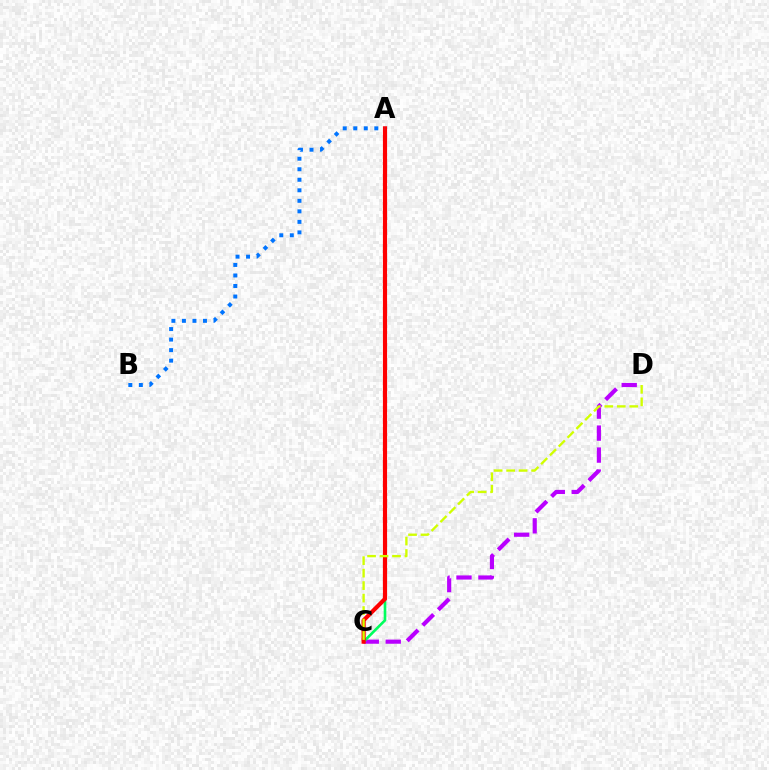{('C', 'D'): [{'color': '#b900ff', 'line_style': 'dashed', 'thickness': 2.98}, {'color': '#d1ff00', 'line_style': 'dashed', 'thickness': 1.69}], ('A', 'C'): [{'color': '#00ff5c', 'line_style': 'solid', 'thickness': 1.89}, {'color': '#ff0000', 'line_style': 'solid', 'thickness': 2.99}], ('A', 'B'): [{'color': '#0074ff', 'line_style': 'dotted', 'thickness': 2.86}]}